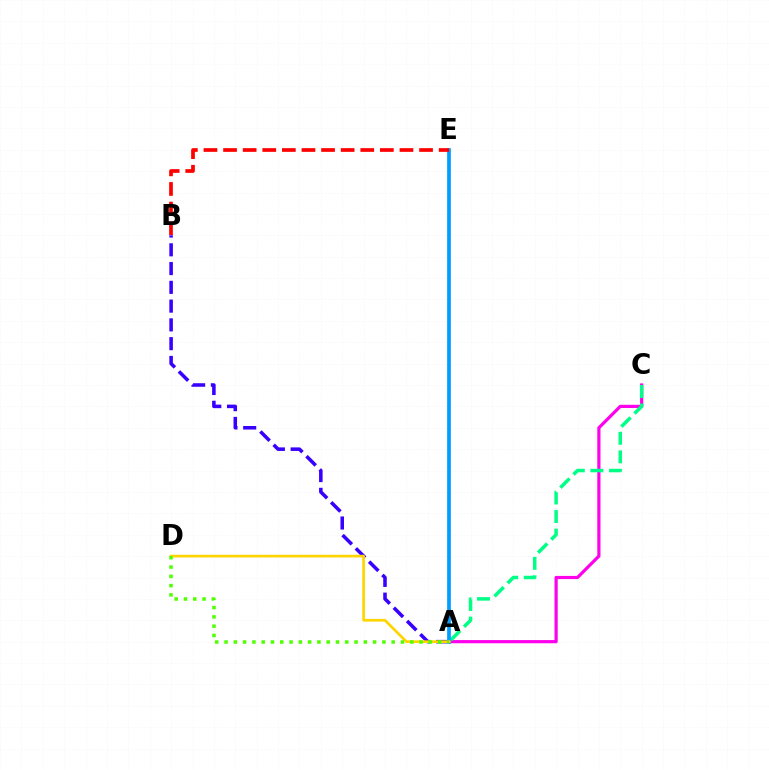{('A', 'C'): [{'color': '#ff00ed', 'line_style': 'solid', 'thickness': 2.3}, {'color': '#00ff86', 'line_style': 'dashed', 'thickness': 2.52}], ('A', 'B'): [{'color': '#3700ff', 'line_style': 'dashed', 'thickness': 2.55}], ('A', 'E'): [{'color': '#009eff', 'line_style': 'solid', 'thickness': 2.67}], ('A', 'D'): [{'color': '#ffd500', 'line_style': 'solid', 'thickness': 1.95}, {'color': '#4fff00', 'line_style': 'dotted', 'thickness': 2.52}], ('B', 'E'): [{'color': '#ff0000', 'line_style': 'dashed', 'thickness': 2.66}]}